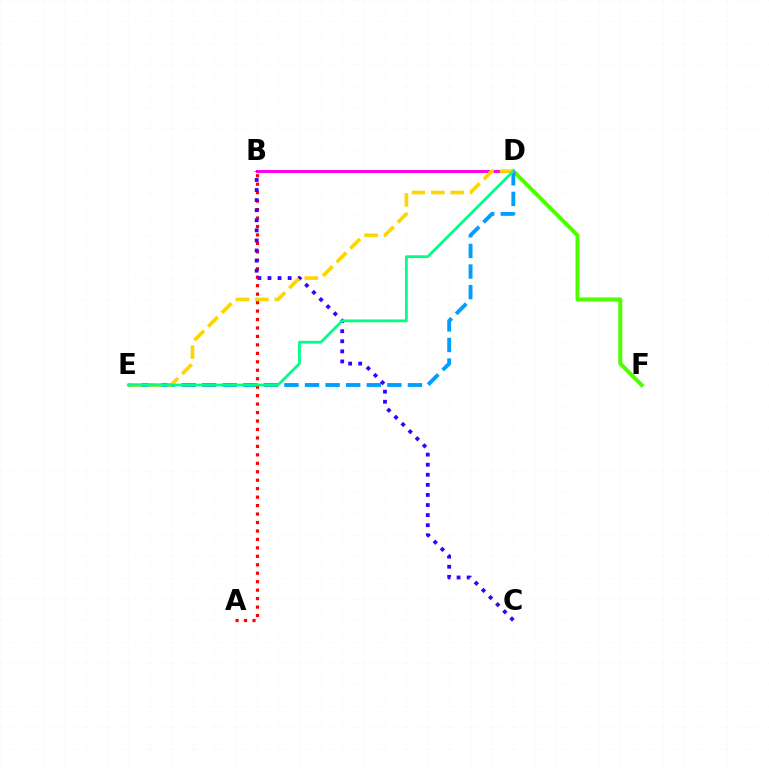{('D', 'F'): [{'color': '#4fff00', 'line_style': 'solid', 'thickness': 2.87}], ('D', 'E'): [{'color': '#009eff', 'line_style': 'dashed', 'thickness': 2.8}, {'color': '#ffd500', 'line_style': 'dashed', 'thickness': 2.64}, {'color': '#00ff86', 'line_style': 'solid', 'thickness': 2.01}], ('A', 'B'): [{'color': '#ff0000', 'line_style': 'dotted', 'thickness': 2.3}], ('B', 'D'): [{'color': '#ff00ed', 'line_style': 'solid', 'thickness': 2.14}], ('B', 'C'): [{'color': '#3700ff', 'line_style': 'dotted', 'thickness': 2.74}]}